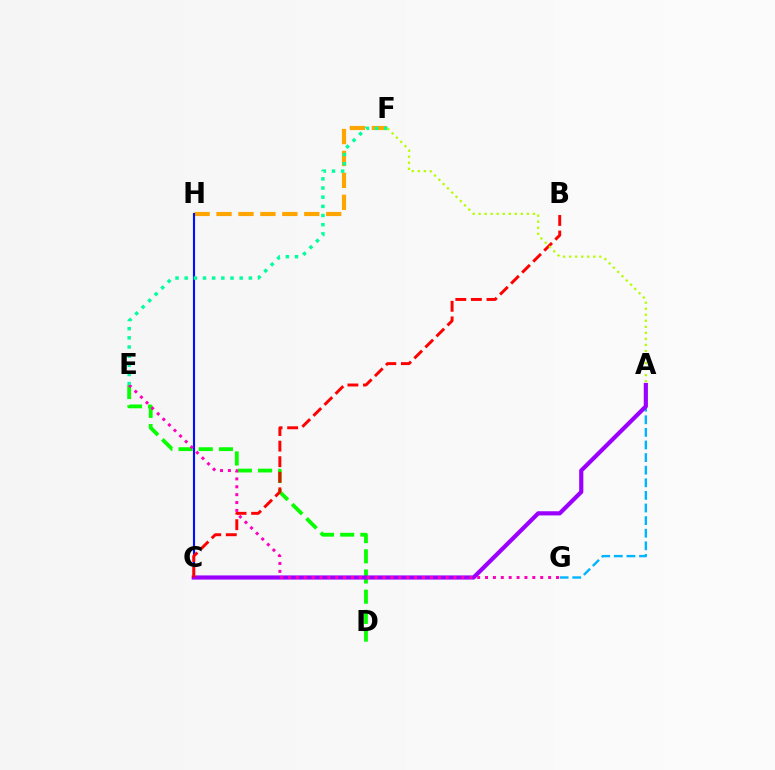{('D', 'E'): [{'color': '#08ff00', 'line_style': 'dashed', 'thickness': 2.74}], ('A', 'G'): [{'color': '#00b5ff', 'line_style': 'dashed', 'thickness': 1.71}], ('F', 'H'): [{'color': '#ffa500', 'line_style': 'dashed', 'thickness': 2.98}], ('C', 'H'): [{'color': '#0010ff', 'line_style': 'solid', 'thickness': 1.54}], ('A', 'C'): [{'color': '#9b00ff', 'line_style': 'solid', 'thickness': 3.0}], ('E', 'G'): [{'color': '#ff00bd', 'line_style': 'dotted', 'thickness': 2.14}], ('B', 'C'): [{'color': '#ff0000', 'line_style': 'dashed', 'thickness': 2.12}], ('E', 'F'): [{'color': '#00ff9d', 'line_style': 'dotted', 'thickness': 2.49}], ('A', 'F'): [{'color': '#b3ff00', 'line_style': 'dotted', 'thickness': 1.64}]}